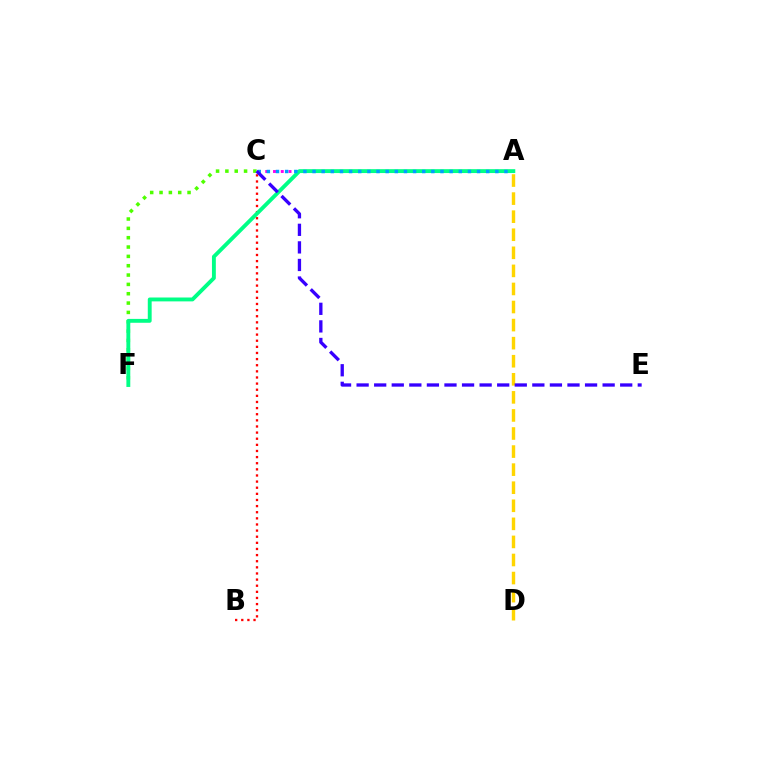{('A', 'D'): [{'color': '#ffd500', 'line_style': 'dashed', 'thickness': 2.45}], ('C', 'F'): [{'color': '#4fff00', 'line_style': 'dotted', 'thickness': 2.54}], ('A', 'C'): [{'color': '#ff00ed', 'line_style': 'dotted', 'thickness': 2.11}, {'color': '#009eff', 'line_style': 'dotted', 'thickness': 2.48}], ('B', 'C'): [{'color': '#ff0000', 'line_style': 'dotted', 'thickness': 1.66}], ('A', 'F'): [{'color': '#00ff86', 'line_style': 'solid', 'thickness': 2.79}], ('C', 'E'): [{'color': '#3700ff', 'line_style': 'dashed', 'thickness': 2.39}]}